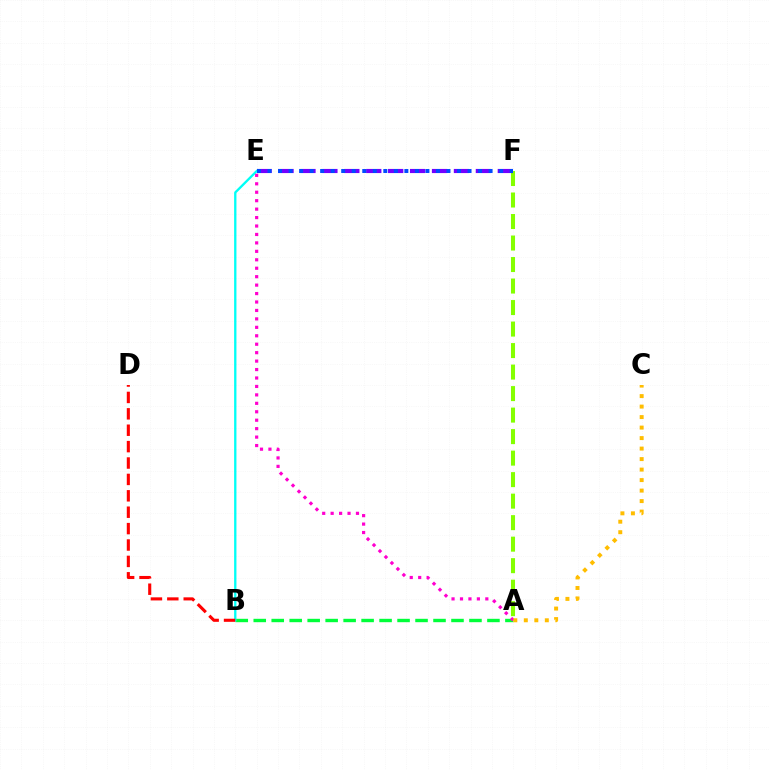{('A', 'B'): [{'color': '#00ff39', 'line_style': 'dashed', 'thickness': 2.44}], ('B', 'E'): [{'color': '#00fff6', 'line_style': 'solid', 'thickness': 1.67}], ('A', 'F'): [{'color': '#84ff00', 'line_style': 'dashed', 'thickness': 2.92}], ('E', 'F'): [{'color': '#7200ff', 'line_style': 'dashed', 'thickness': 2.98}, {'color': '#004bff', 'line_style': 'dotted', 'thickness': 2.86}], ('B', 'D'): [{'color': '#ff0000', 'line_style': 'dashed', 'thickness': 2.23}], ('A', 'E'): [{'color': '#ff00cf', 'line_style': 'dotted', 'thickness': 2.29}], ('A', 'C'): [{'color': '#ffbd00', 'line_style': 'dotted', 'thickness': 2.85}]}